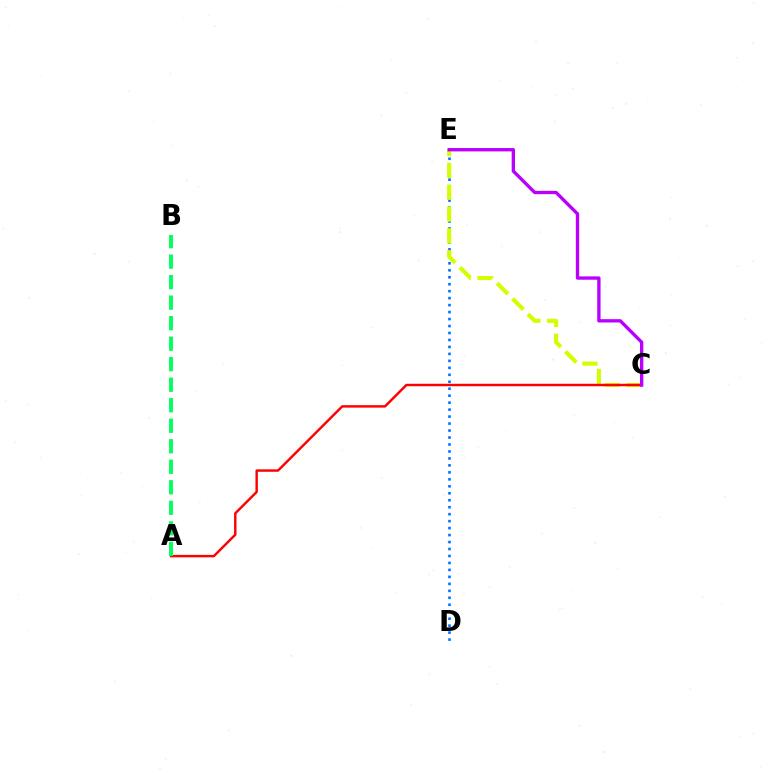{('D', 'E'): [{'color': '#0074ff', 'line_style': 'dotted', 'thickness': 1.89}], ('C', 'E'): [{'color': '#d1ff00', 'line_style': 'dashed', 'thickness': 2.97}, {'color': '#b900ff', 'line_style': 'solid', 'thickness': 2.41}], ('A', 'C'): [{'color': '#ff0000', 'line_style': 'solid', 'thickness': 1.75}], ('A', 'B'): [{'color': '#00ff5c', 'line_style': 'dashed', 'thickness': 2.79}]}